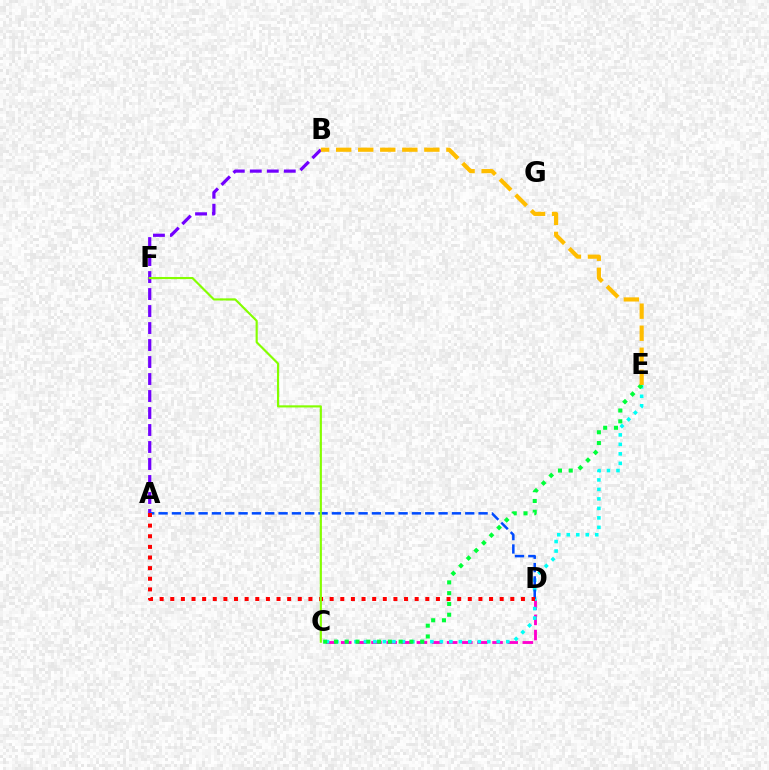{('C', 'D'): [{'color': '#ff00cf', 'line_style': 'dashed', 'thickness': 2.06}], ('A', 'B'): [{'color': '#7200ff', 'line_style': 'dashed', 'thickness': 2.31}], ('C', 'E'): [{'color': '#00fff6', 'line_style': 'dotted', 'thickness': 2.58}, {'color': '#00ff39', 'line_style': 'dotted', 'thickness': 2.93}], ('A', 'D'): [{'color': '#004bff', 'line_style': 'dashed', 'thickness': 1.81}, {'color': '#ff0000', 'line_style': 'dotted', 'thickness': 2.89}], ('C', 'F'): [{'color': '#84ff00', 'line_style': 'solid', 'thickness': 1.55}], ('B', 'E'): [{'color': '#ffbd00', 'line_style': 'dashed', 'thickness': 2.99}]}